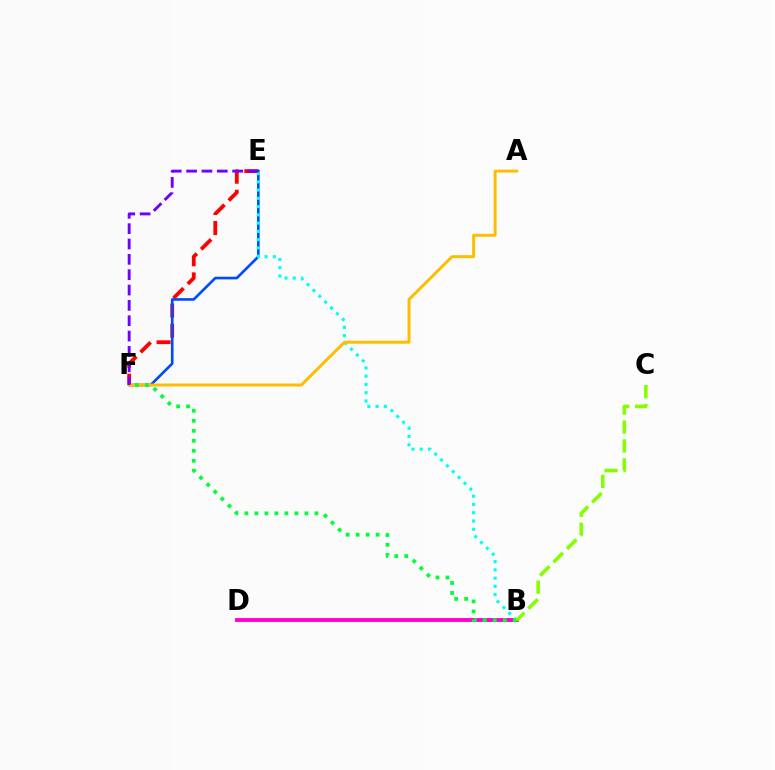{('B', 'D'): [{'color': '#ff00cf', 'line_style': 'solid', 'thickness': 2.79}], ('E', 'F'): [{'color': '#ff0000', 'line_style': 'dashed', 'thickness': 2.73}, {'color': '#004bff', 'line_style': 'solid', 'thickness': 1.91}, {'color': '#7200ff', 'line_style': 'dashed', 'thickness': 2.08}], ('B', 'E'): [{'color': '#00fff6', 'line_style': 'dotted', 'thickness': 2.24}], ('A', 'F'): [{'color': '#ffbd00', 'line_style': 'solid', 'thickness': 2.14}], ('B', 'F'): [{'color': '#00ff39', 'line_style': 'dotted', 'thickness': 2.72}], ('B', 'C'): [{'color': '#84ff00', 'line_style': 'dashed', 'thickness': 2.58}]}